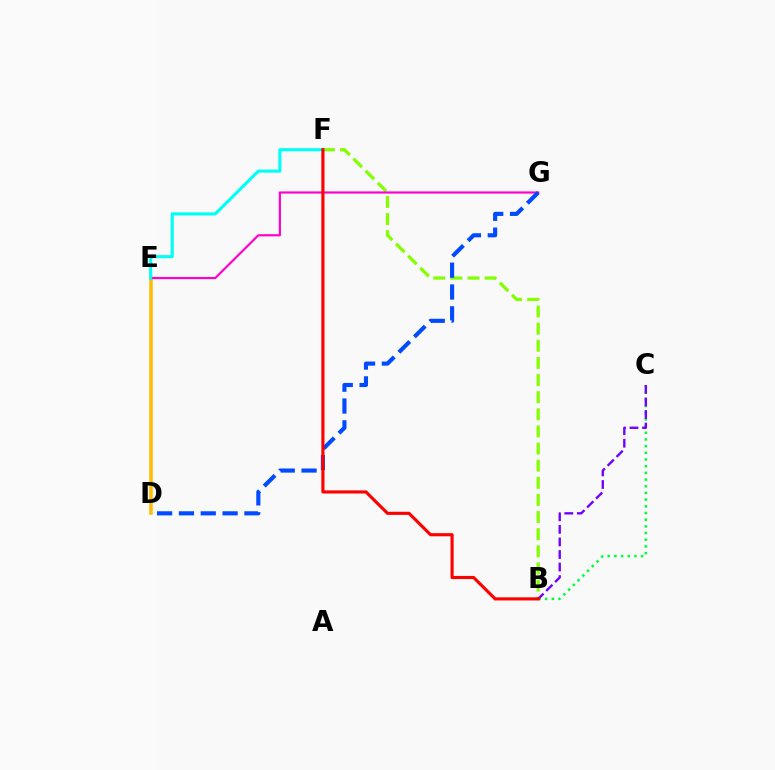{('D', 'E'): [{'color': '#ffbd00', 'line_style': 'solid', 'thickness': 2.52}], ('B', 'F'): [{'color': '#84ff00', 'line_style': 'dashed', 'thickness': 2.33}, {'color': '#ff0000', 'line_style': 'solid', 'thickness': 2.26}], ('B', 'C'): [{'color': '#00ff39', 'line_style': 'dotted', 'thickness': 1.82}, {'color': '#7200ff', 'line_style': 'dashed', 'thickness': 1.71}], ('E', 'G'): [{'color': '#ff00cf', 'line_style': 'solid', 'thickness': 1.57}], ('D', 'G'): [{'color': '#004bff', 'line_style': 'dashed', 'thickness': 2.97}], ('E', 'F'): [{'color': '#00fff6', 'line_style': 'solid', 'thickness': 2.24}]}